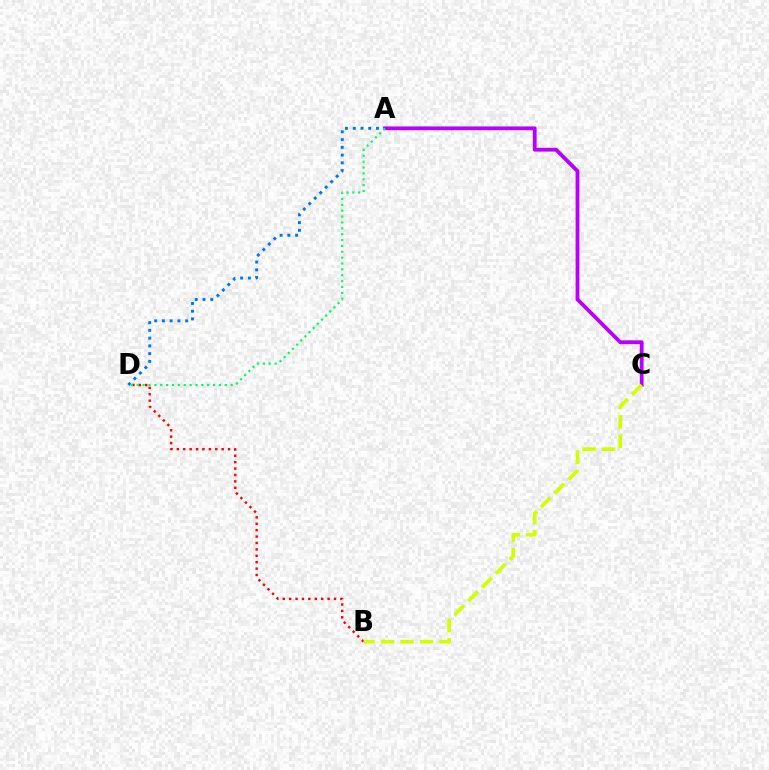{('B', 'D'): [{'color': '#ff0000', 'line_style': 'dotted', 'thickness': 1.74}], ('A', 'D'): [{'color': '#0074ff', 'line_style': 'dotted', 'thickness': 2.11}, {'color': '#00ff5c', 'line_style': 'dotted', 'thickness': 1.59}], ('A', 'C'): [{'color': '#b900ff', 'line_style': 'solid', 'thickness': 2.74}], ('B', 'C'): [{'color': '#d1ff00', 'line_style': 'dashed', 'thickness': 2.65}]}